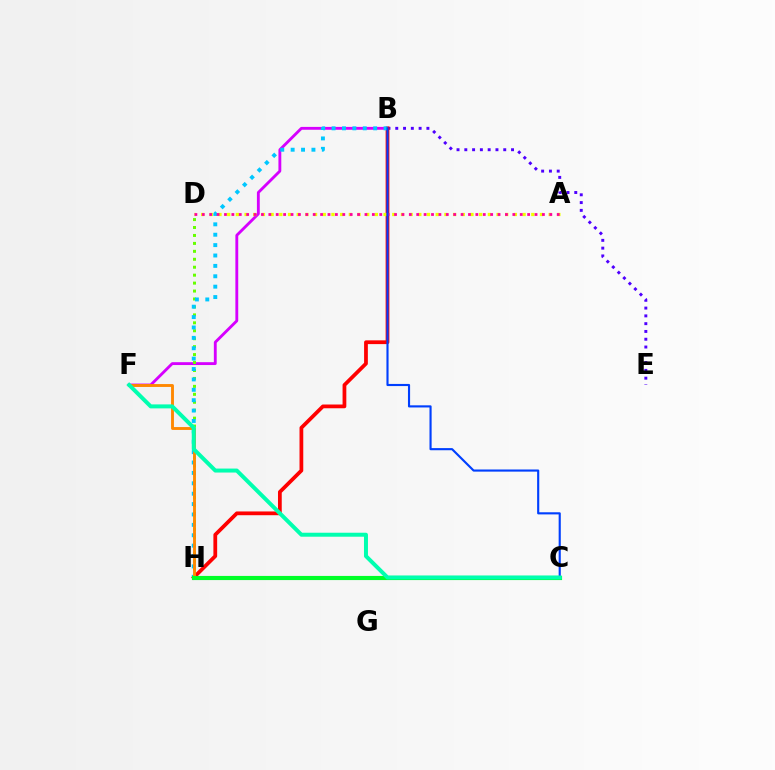{('B', 'F'): [{'color': '#d600ff', 'line_style': 'solid', 'thickness': 2.05}], ('B', 'E'): [{'color': '#4f00ff', 'line_style': 'dotted', 'thickness': 2.12}], ('D', 'H'): [{'color': '#66ff00', 'line_style': 'dotted', 'thickness': 2.16}], ('B', 'H'): [{'color': '#ff0000', 'line_style': 'solid', 'thickness': 2.7}, {'color': '#00c7ff', 'line_style': 'dotted', 'thickness': 2.82}], ('A', 'D'): [{'color': '#eeff00', 'line_style': 'dotted', 'thickness': 2.36}, {'color': '#ff00a0', 'line_style': 'dotted', 'thickness': 2.01}], ('F', 'H'): [{'color': '#ff8800', 'line_style': 'solid', 'thickness': 2.07}], ('C', 'H'): [{'color': '#00ff27', 'line_style': 'solid', 'thickness': 2.98}], ('B', 'C'): [{'color': '#003fff', 'line_style': 'solid', 'thickness': 1.54}], ('C', 'F'): [{'color': '#00ffaf', 'line_style': 'solid', 'thickness': 2.86}]}